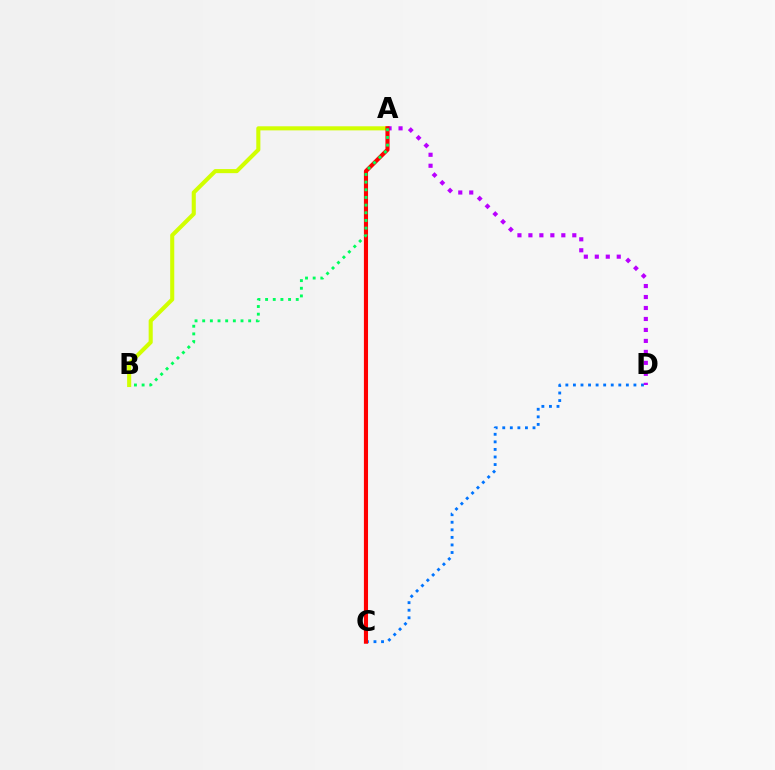{('A', 'B'): [{'color': '#d1ff00', 'line_style': 'solid', 'thickness': 2.94}, {'color': '#00ff5c', 'line_style': 'dotted', 'thickness': 2.08}], ('C', 'D'): [{'color': '#0074ff', 'line_style': 'dotted', 'thickness': 2.05}], ('A', 'D'): [{'color': '#b900ff', 'line_style': 'dotted', 'thickness': 2.98}], ('A', 'C'): [{'color': '#ff0000', 'line_style': 'solid', 'thickness': 2.96}]}